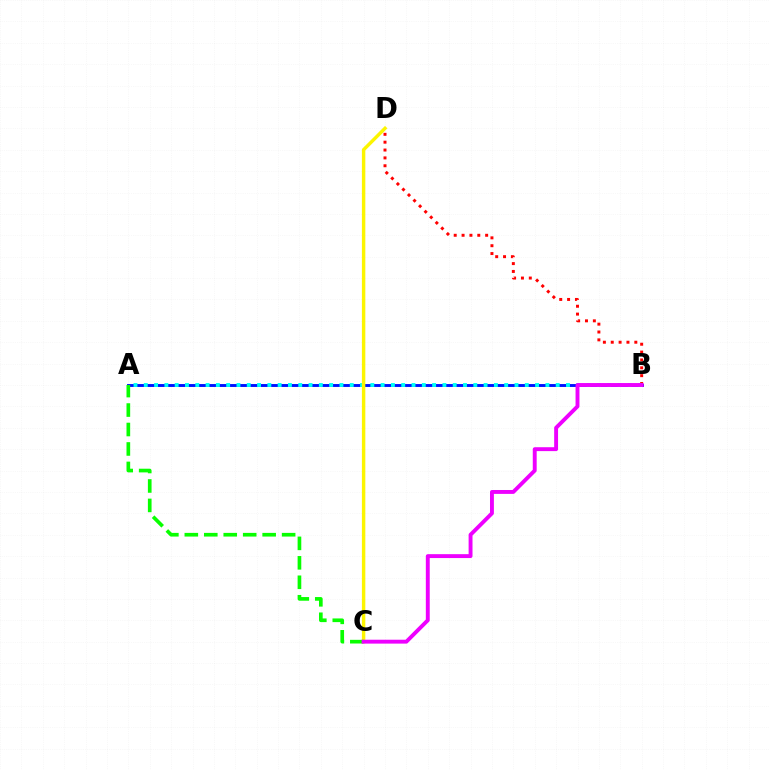{('A', 'B'): [{'color': '#0010ff', 'line_style': 'solid', 'thickness': 2.08}, {'color': '#00fff6', 'line_style': 'dotted', 'thickness': 2.8}], ('B', 'D'): [{'color': '#ff0000', 'line_style': 'dotted', 'thickness': 2.13}], ('C', 'D'): [{'color': '#fcf500', 'line_style': 'solid', 'thickness': 2.47}], ('A', 'C'): [{'color': '#08ff00', 'line_style': 'dashed', 'thickness': 2.64}], ('B', 'C'): [{'color': '#ee00ff', 'line_style': 'solid', 'thickness': 2.8}]}